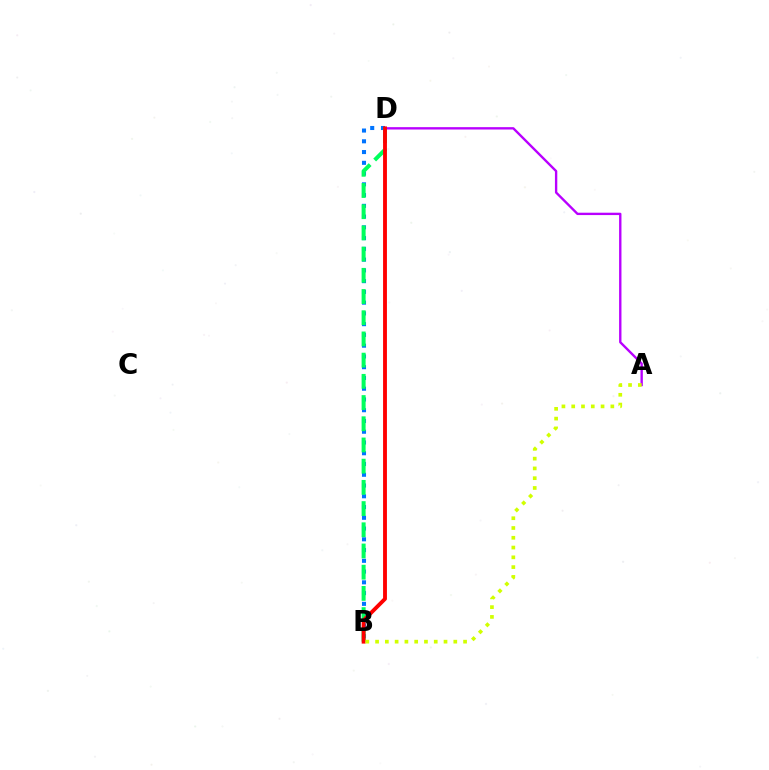{('B', 'D'): [{'color': '#0074ff', 'line_style': 'dotted', 'thickness': 2.92}, {'color': '#00ff5c', 'line_style': 'dashed', 'thickness': 2.88}, {'color': '#ff0000', 'line_style': 'solid', 'thickness': 2.78}], ('A', 'D'): [{'color': '#b900ff', 'line_style': 'solid', 'thickness': 1.7}], ('A', 'B'): [{'color': '#d1ff00', 'line_style': 'dotted', 'thickness': 2.66}]}